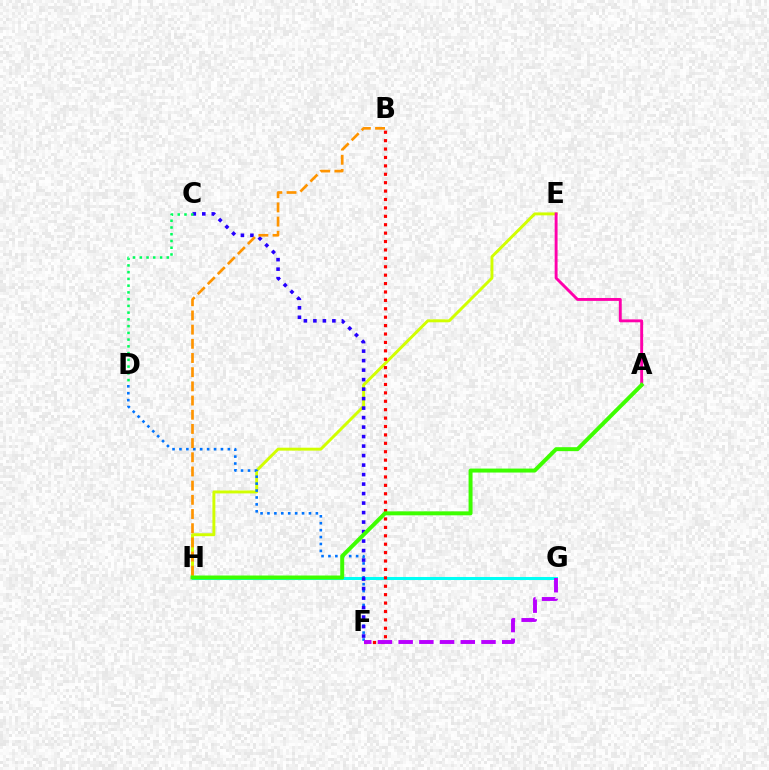{('G', 'H'): [{'color': '#00fff6', 'line_style': 'solid', 'thickness': 2.18}], ('E', 'H'): [{'color': '#d1ff00', 'line_style': 'solid', 'thickness': 2.11}], ('D', 'F'): [{'color': '#0074ff', 'line_style': 'dotted', 'thickness': 1.88}], ('C', 'F'): [{'color': '#2500ff', 'line_style': 'dotted', 'thickness': 2.58}], ('B', 'F'): [{'color': '#ff0000', 'line_style': 'dotted', 'thickness': 2.28}], ('A', 'E'): [{'color': '#ff00ac', 'line_style': 'solid', 'thickness': 2.09}], ('B', 'H'): [{'color': '#ff9400', 'line_style': 'dashed', 'thickness': 1.93}], ('C', 'D'): [{'color': '#00ff5c', 'line_style': 'dotted', 'thickness': 1.83}], ('A', 'H'): [{'color': '#3dff00', 'line_style': 'solid', 'thickness': 2.86}], ('F', 'G'): [{'color': '#b900ff', 'line_style': 'dashed', 'thickness': 2.81}]}